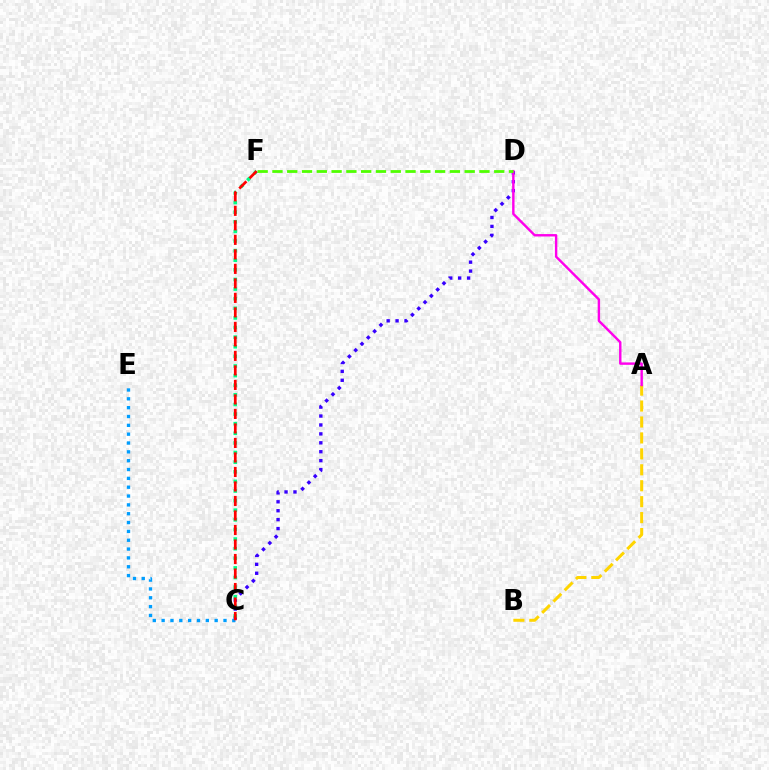{('A', 'B'): [{'color': '#ffd500', 'line_style': 'dashed', 'thickness': 2.17}], ('C', 'D'): [{'color': '#3700ff', 'line_style': 'dotted', 'thickness': 2.42}], ('C', 'E'): [{'color': '#009eff', 'line_style': 'dotted', 'thickness': 2.4}], ('A', 'D'): [{'color': '#ff00ed', 'line_style': 'solid', 'thickness': 1.74}], ('D', 'F'): [{'color': '#4fff00', 'line_style': 'dashed', 'thickness': 2.01}], ('C', 'F'): [{'color': '#00ff86', 'line_style': 'dotted', 'thickness': 2.61}, {'color': '#ff0000', 'line_style': 'dashed', 'thickness': 1.97}]}